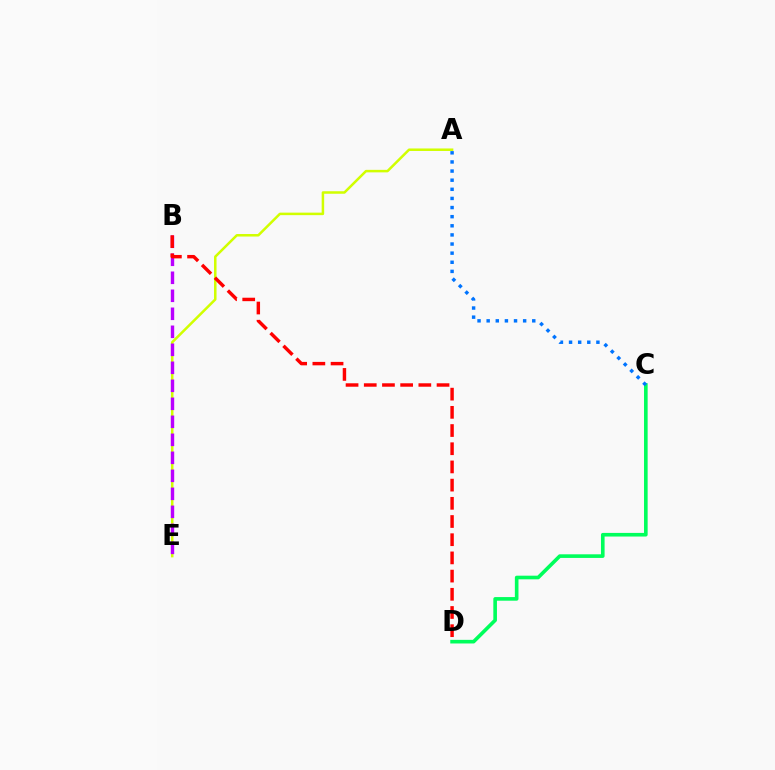{('A', 'E'): [{'color': '#d1ff00', 'line_style': 'solid', 'thickness': 1.81}], ('C', 'D'): [{'color': '#00ff5c', 'line_style': 'solid', 'thickness': 2.61}], ('B', 'E'): [{'color': '#b900ff', 'line_style': 'dashed', 'thickness': 2.45}], ('A', 'C'): [{'color': '#0074ff', 'line_style': 'dotted', 'thickness': 2.48}], ('B', 'D'): [{'color': '#ff0000', 'line_style': 'dashed', 'thickness': 2.47}]}